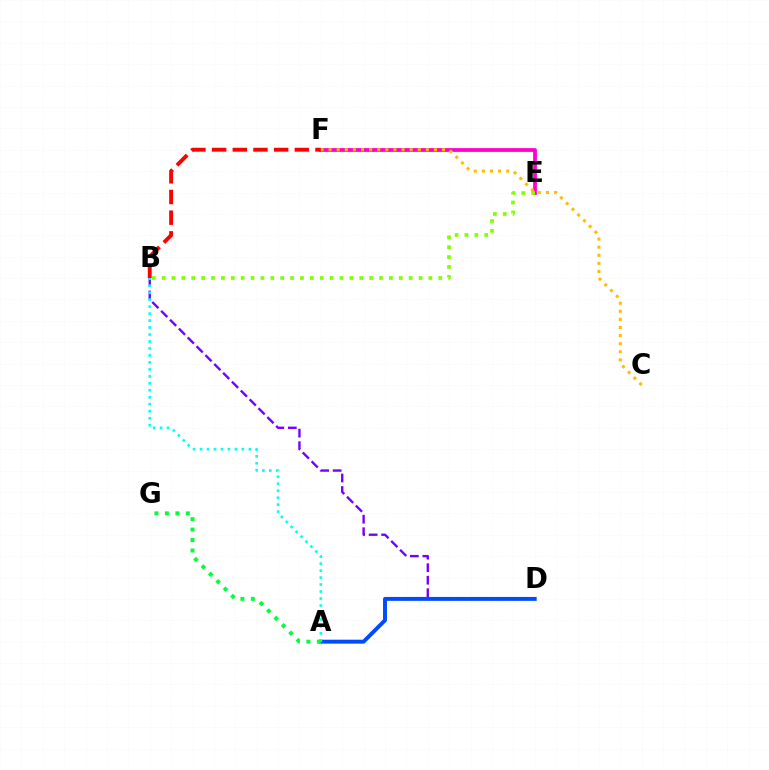{('B', 'D'): [{'color': '#7200ff', 'line_style': 'dashed', 'thickness': 1.7}], ('E', 'F'): [{'color': '#ff00cf', 'line_style': 'solid', 'thickness': 2.72}], ('A', 'D'): [{'color': '#004bff', 'line_style': 'solid', 'thickness': 2.82}], ('B', 'F'): [{'color': '#ff0000', 'line_style': 'dashed', 'thickness': 2.81}], ('A', 'B'): [{'color': '#00fff6', 'line_style': 'dotted', 'thickness': 1.89}], ('A', 'G'): [{'color': '#00ff39', 'line_style': 'dotted', 'thickness': 2.84}], ('B', 'E'): [{'color': '#84ff00', 'line_style': 'dotted', 'thickness': 2.68}], ('C', 'F'): [{'color': '#ffbd00', 'line_style': 'dotted', 'thickness': 2.2}]}